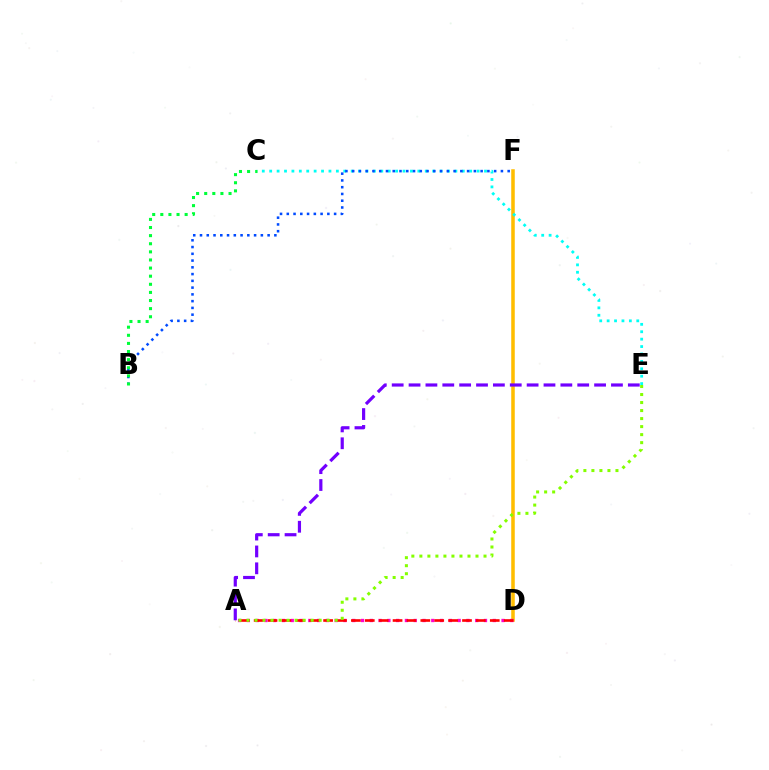{('D', 'F'): [{'color': '#ffbd00', 'line_style': 'solid', 'thickness': 2.55}], ('C', 'E'): [{'color': '#00fff6', 'line_style': 'dotted', 'thickness': 2.01}], ('A', 'D'): [{'color': '#ff00cf', 'line_style': 'dotted', 'thickness': 2.39}, {'color': '#ff0000', 'line_style': 'dashed', 'thickness': 1.89}], ('A', 'E'): [{'color': '#7200ff', 'line_style': 'dashed', 'thickness': 2.29}, {'color': '#84ff00', 'line_style': 'dotted', 'thickness': 2.18}], ('B', 'F'): [{'color': '#004bff', 'line_style': 'dotted', 'thickness': 1.84}], ('B', 'C'): [{'color': '#00ff39', 'line_style': 'dotted', 'thickness': 2.2}]}